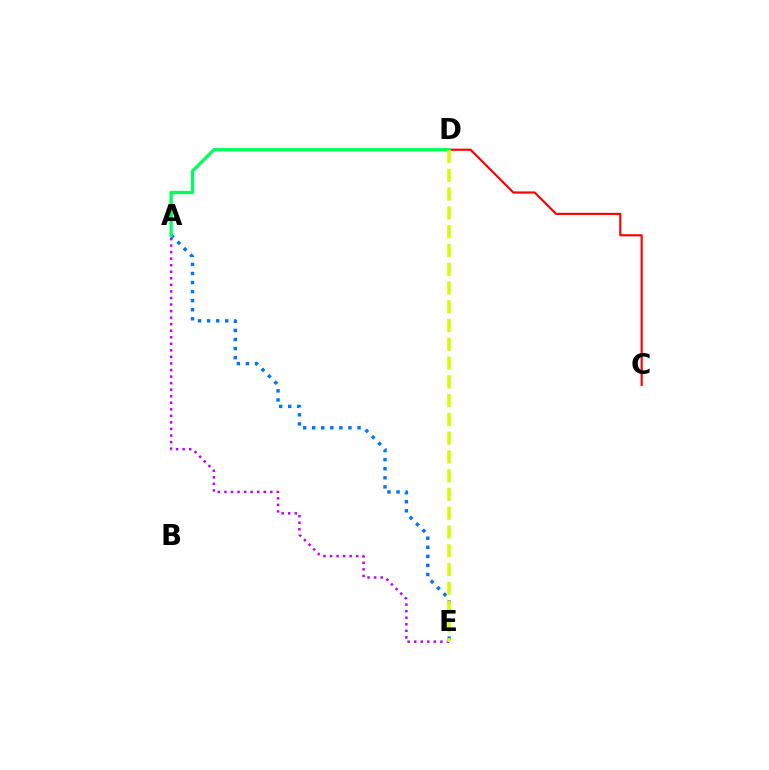{('A', 'E'): [{'color': '#b900ff', 'line_style': 'dotted', 'thickness': 1.78}, {'color': '#0074ff', 'line_style': 'dotted', 'thickness': 2.46}], ('C', 'D'): [{'color': '#ff0000', 'line_style': 'solid', 'thickness': 1.54}], ('A', 'D'): [{'color': '#00ff5c', 'line_style': 'solid', 'thickness': 2.37}], ('D', 'E'): [{'color': '#d1ff00', 'line_style': 'dashed', 'thickness': 2.55}]}